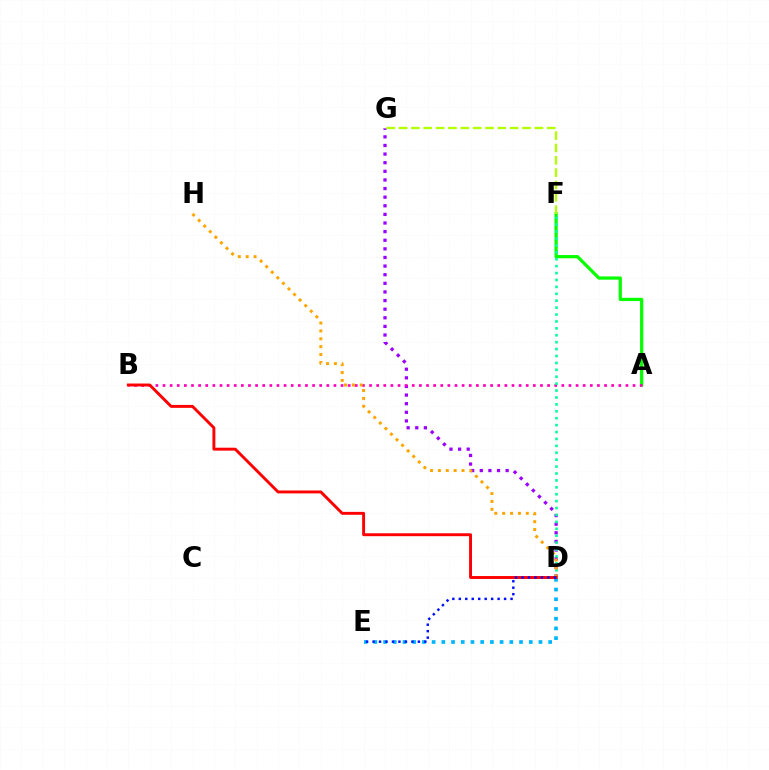{('D', 'G'): [{'color': '#9b00ff', 'line_style': 'dotted', 'thickness': 2.34}], ('A', 'F'): [{'color': '#08ff00', 'line_style': 'solid', 'thickness': 2.33}], ('A', 'B'): [{'color': '#ff00bd', 'line_style': 'dotted', 'thickness': 1.93}], ('D', 'F'): [{'color': '#00ff9d', 'line_style': 'dotted', 'thickness': 1.88}], ('D', 'H'): [{'color': '#ffa500', 'line_style': 'dotted', 'thickness': 2.14}], ('D', 'E'): [{'color': '#00b5ff', 'line_style': 'dotted', 'thickness': 2.64}, {'color': '#0010ff', 'line_style': 'dotted', 'thickness': 1.76}], ('B', 'D'): [{'color': '#ff0000', 'line_style': 'solid', 'thickness': 2.1}], ('F', 'G'): [{'color': '#b3ff00', 'line_style': 'dashed', 'thickness': 1.68}]}